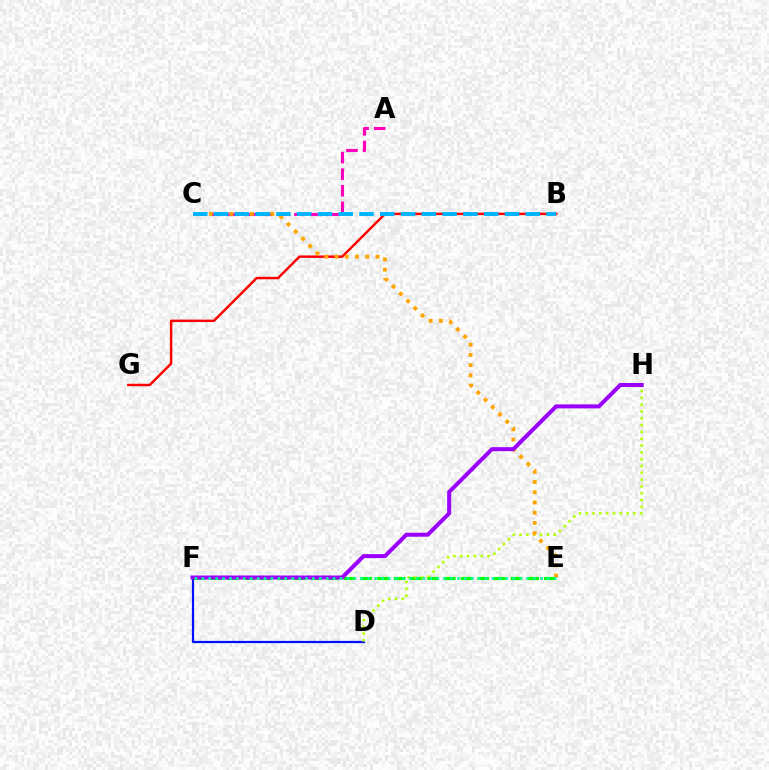{('D', 'F'): [{'color': '#0010ff', 'line_style': 'solid', 'thickness': 1.59}], ('E', 'F'): [{'color': '#08ff00', 'line_style': 'dashed', 'thickness': 2.27}, {'color': '#00ff9d', 'line_style': 'dotted', 'thickness': 1.88}], ('B', 'G'): [{'color': '#ff0000', 'line_style': 'solid', 'thickness': 1.77}], ('A', 'C'): [{'color': '#ff00bd', 'line_style': 'dashed', 'thickness': 2.25}], ('D', 'H'): [{'color': '#b3ff00', 'line_style': 'dotted', 'thickness': 1.85}], ('C', 'E'): [{'color': '#ffa500', 'line_style': 'dotted', 'thickness': 2.78}], ('B', 'C'): [{'color': '#00b5ff', 'line_style': 'dashed', 'thickness': 2.82}], ('F', 'H'): [{'color': '#9b00ff', 'line_style': 'solid', 'thickness': 2.88}]}